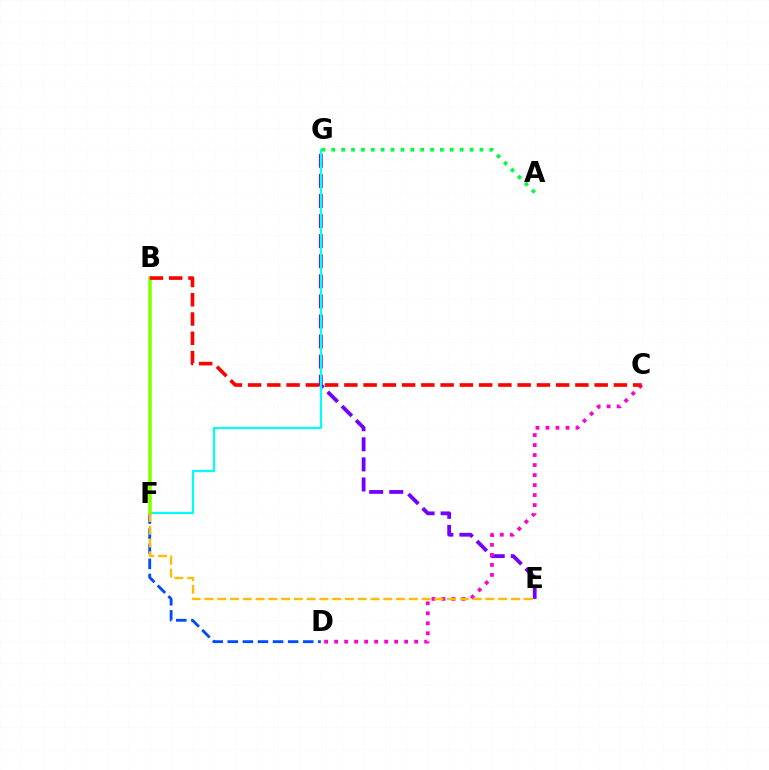{('E', 'G'): [{'color': '#7200ff', 'line_style': 'dashed', 'thickness': 2.73}], ('F', 'G'): [{'color': '#00fff6', 'line_style': 'solid', 'thickness': 1.59}], ('D', 'F'): [{'color': '#004bff', 'line_style': 'dashed', 'thickness': 2.05}], ('B', 'F'): [{'color': '#84ff00', 'line_style': 'solid', 'thickness': 2.57}], ('C', 'D'): [{'color': '#ff00cf', 'line_style': 'dotted', 'thickness': 2.72}], ('A', 'G'): [{'color': '#00ff39', 'line_style': 'dotted', 'thickness': 2.68}], ('B', 'C'): [{'color': '#ff0000', 'line_style': 'dashed', 'thickness': 2.62}], ('E', 'F'): [{'color': '#ffbd00', 'line_style': 'dashed', 'thickness': 1.73}]}